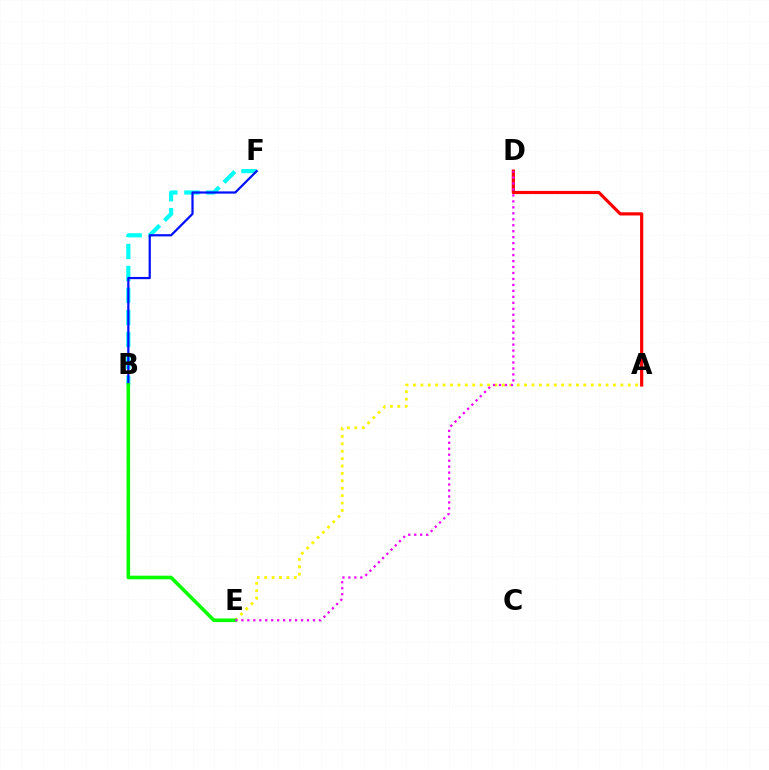{('B', 'F'): [{'color': '#00fff6', 'line_style': 'dashed', 'thickness': 2.99}, {'color': '#0010ff', 'line_style': 'solid', 'thickness': 1.6}], ('A', 'E'): [{'color': '#fcf500', 'line_style': 'dotted', 'thickness': 2.01}], ('B', 'E'): [{'color': '#08ff00', 'line_style': 'solid', 'thickness': 2.6}], ('A', 'D'): [{'color': '#ff0000', 'line_style': 'solid', 'thickness': 2.29}], ('D', 'E'): [{'color': '#ee00ff', 'line_style': 'dotted', 'thickness': 1.62}]}